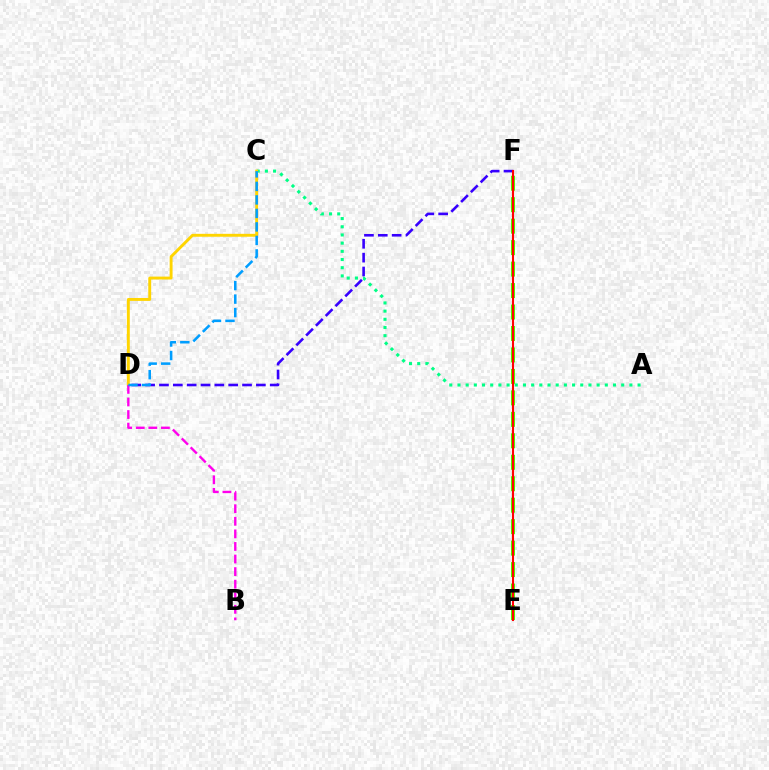{('A', 'C'): [{'color': '#00ff86', 'line_style': 'dotted', 'thickness': 2.22}], ('D', 'F'): [{'color': '#3700ff', 'line_style': 'dashed', 'thickness': 1.88}], ('E', 'F'): [{'color': '#4fff00', 'line_style': 'dashed', 'thickness': 2.92}, {'color': '#ff0000', 'line_style': 'solid', 'thickness': 1.51}], ('C', 'D'): [{'color': '#ffd500', 'line_style': 'solid', 'thickness': 2.09}, {'color': '#009eff', 'line_style': 'dashed', 'thickness': 1.84}], ('B', 'D'): [{'color': '#ff00ed', 'line_style': 'dashed', 'thickness': 1.71}]}